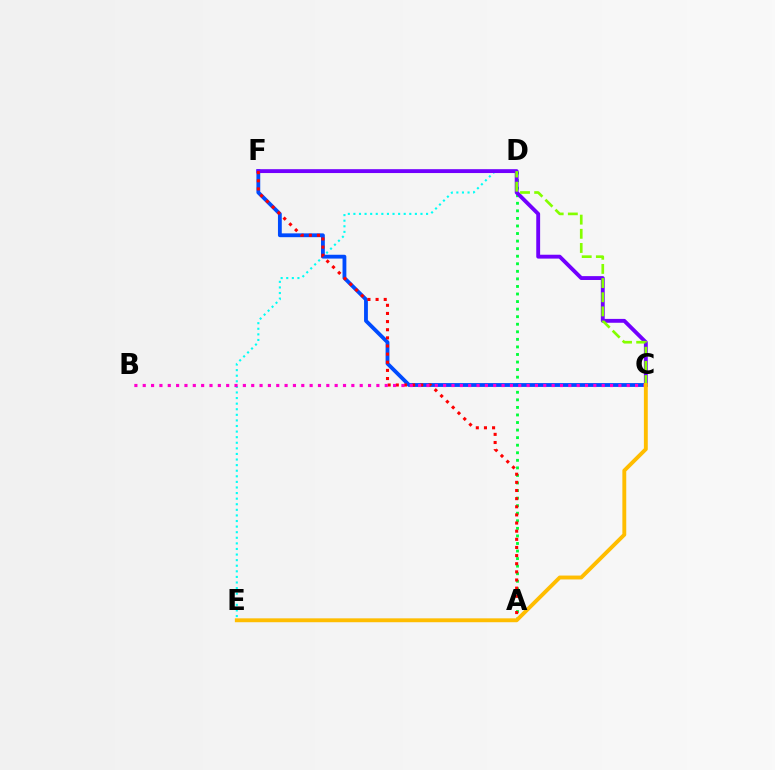{('A', 'D'): [{'color': '#00ff39', 'line_style': 'dotted', 'thickness': 2.05}], ('D', 'E'): [{'color': '#00fff6', 'line_style': 'dotted', 'thickness': 1.52}], ('C', 'F'): [{'color': '#004bff', 'line_style': 'solid', 'thickness': 2.75}, {'color': '#7200ff', 'line_style': 'solid', 'thickness': 2.78}], ('C', 'D'): [{'color': '#84ff00', 'line_style': 'dashed', 'thickness': 1.92}], ('A', 'F'): [{'color': '#ff0000', 'line_style': 'dotted', 'thickness': 2.21}], ('B', 'C'): [{'color': '#ff00cf', 'line_style': 'dotted', 'thickness': 2.27}], ('C', 'E'): [{'color': '#ffbd00', 'line_style': 'solid', 'thickness': 2.79}]}